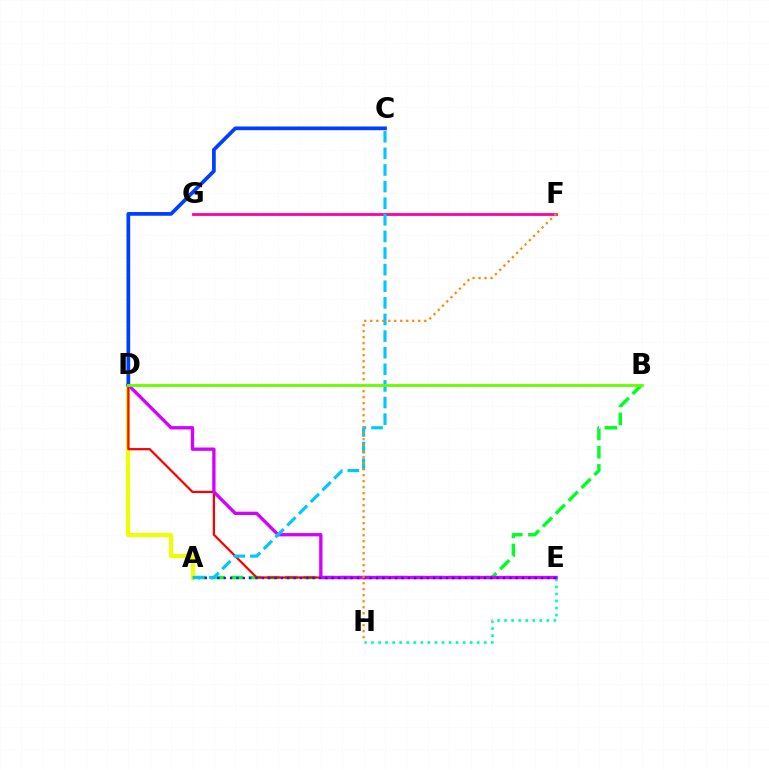{('A', 'B'): [{'color': '#00ff27', 'line_style': 'dashed', 'thickness': 2.48}], ('A', 'D'): [{'color': '#eeff00', 'line_style': 'solid', 'thickness': 3.0}], ('D', 'E'): [{'color': '#ff0000', 'line_style': 'solid', 'thickness': 1.61}, {'color': '#d600ff', 'line_style': 'solid', 'thickness': 2.39}], ('E', 'H'): [{'color': '#00ffaf', 'line_style': 'dotted', 'thickness': 1.91}], ('F', 'G'): [{'color': '#ff00a0', 'line_style': 'solid', 'thickness': 2.01}], ('A', 'E'): [{'color': '#4f00ff', 'line_style': 'dotted', 'thickness': 1.72}], ('A', 'C'): [{'color': '#00c7ff', 'line_style': 'dashed', 'thickness': 2.26}], ('F', 'H'): [{'color': '#ff8800', 'line_style': 'dotted', 'thickness': 1.63}], ('C', 'D'): [{'color': '#003fff', 'line_style': 'solid', 'thickness': 2.68}], ('B', 'D'): [{'color': '#66ff00', 'line_style': 'solid', 'thickness': 2.07}]}